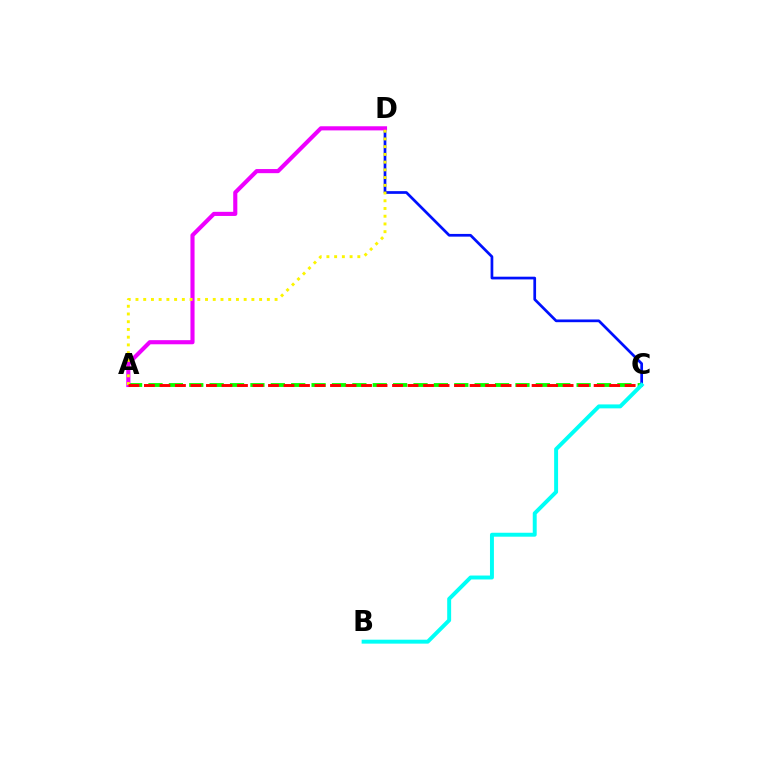{('A', 'C'): [{'color': '#08ff00', 'line_style': 'dashed', 'thickness': 2.77}, {'color': '#ff0000', 'line_style': 'dashed', 'thickness': 2.11}], ('C', 'D'): [{'color': '#0010ff', 'line_style': 'solid', 'thickness': 1.95}], ('A', 'D'): [{'color': '#ee00ff', 'line_style': 'solid', 'thickness': 2.97}, {'color': '#fcf500', 'line_style': 'dotted', 'thickness': 2.1}], ('B', 'C'): [{'color': '#00fff6', 'line_style': 'solid', 'thickness': 2.84}]}